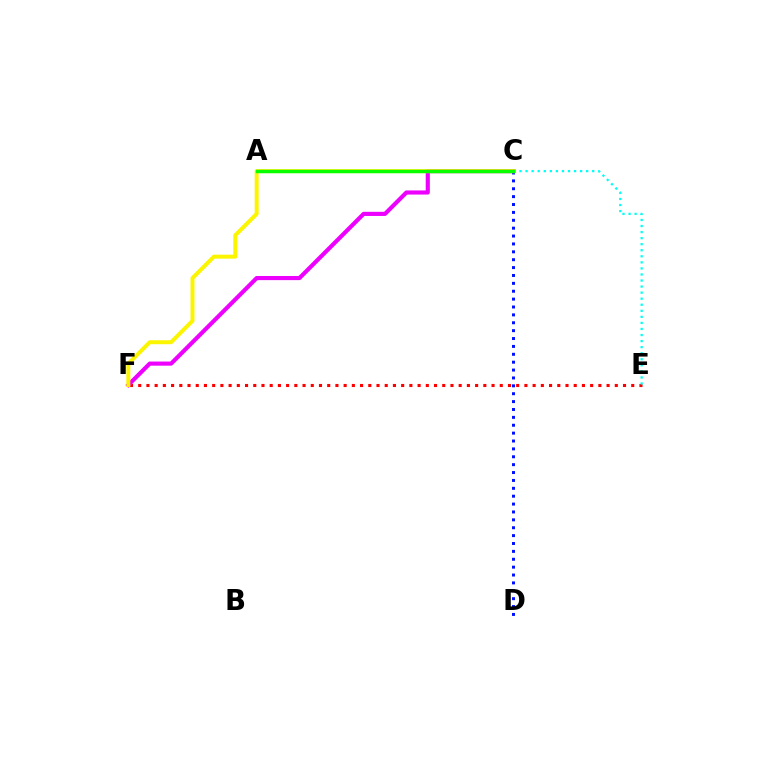{('E', 'F'): [{'color': '#ff0000', 'line_style': 'dotted', 'thickness': 2.23}], ('C', 'D'): [{'color': '#0010ff', 'line_style': 'dotted', 'thickness': 2.14}], ('C', 'F'): [{'color': '#ee00ff', 'line_style': 'solid', 'thickness': 2.98}, {'color': '#fcf500', 'line_style': 'solid', 'thickness': 2.86}], ('C', 'E'): [{'color': '#00fff6', 'line_style': 'dotted', 'thickness': 1.65}], ('A', 'C'): [{'color': '#08ff00', 'line_style': 'solid', 'thickness': 2.48}]}